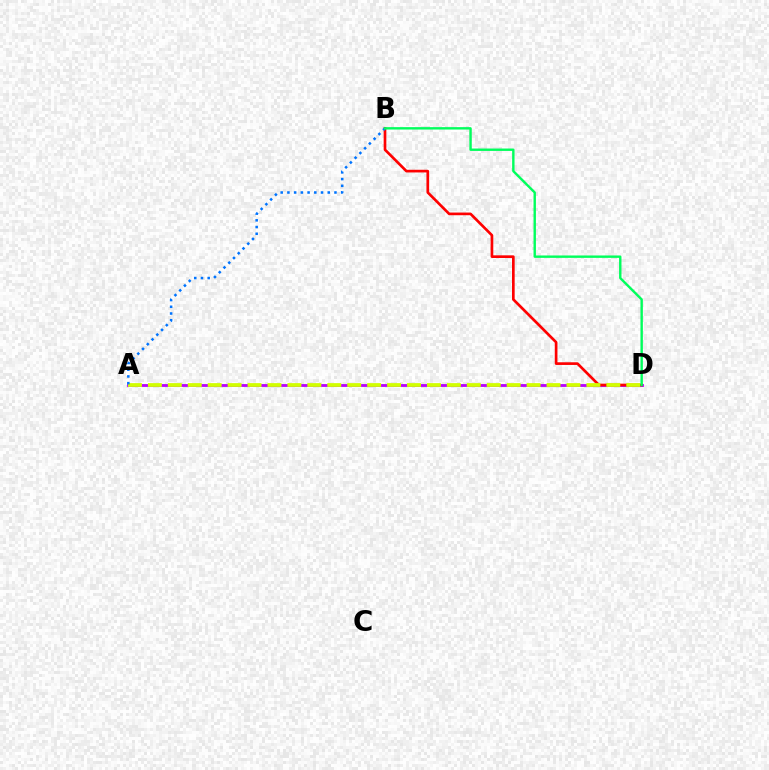{('A', 'D'): [{'color': '#b900ff', 'line_style': 'solid', 'thickness': 2.04}, {'color': '#d1ff00', 'line_style': 'dashed', 'thickness': 2.71}], ('B', 'D'): [{'color': '#ff0000', 'line_style': 'solid', 'thickness': 1.93}, {'color': '#00ff5c', 'line_style': 'solid', 'thickness': 1.73}], ('A', 'B'): [{'color': '#0074ff', 'line_style': 'dotted', 'thickness': 1.83}]}